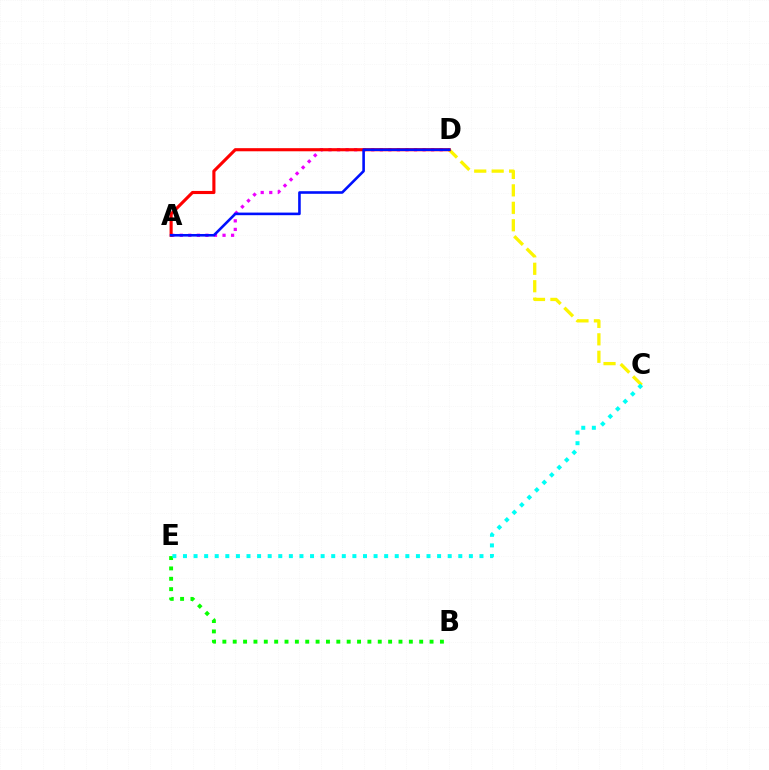{('A', 'D'): [{'color': '#ee00ff', 'line_style': 'dotted', 'thickness': 2.32}, {'color': '#ff0000', 'line_style': 'solid', 'thickness': 2.24}, {'color': '#0010ff', 'line_style': 'solid', 'thickness': 1.87}], ('C', 'D'): [{'color': '#fcf500', 'line_style': 'dashed', 'thickness': 2.37}], ('B', 'E'): [{'color': '#08ff00', 'line_style': 'dotted', 'thickness': 2.81}], ('C', 'E'): [{'color': '#00fff6', 'line_style': 'dotted', 'thickness': 2.88}]}